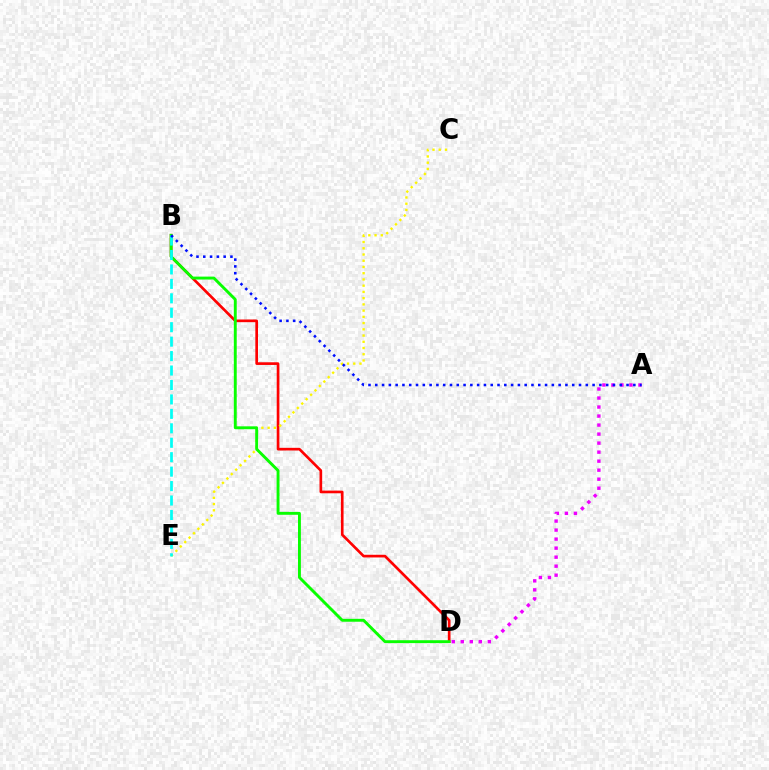{('B', 'D'): [{'color': '#ff0000', 'line_style': 'solid', 'thickness': 1.92}, {'color': '#08ff00', 'line_style': 'solid', 'thickness': 2.09}], ('C', 'E'): [{'color': '#fcf500', 'line_style': 'dotted', 'thickness': 1.69}], ('A', 'D'): [{'color': '#ee00ff', 'line_style': 'dotted', 'thickness': 2.45}], ('B', 'E'): [{'color': '#00fff6', 'line_style': 'dashed', 'thickness': 1.96}], ('A', 'B'): [{'color': '#0010ff', 'line_style': 'dotted', 'thickness': 1.85}]}